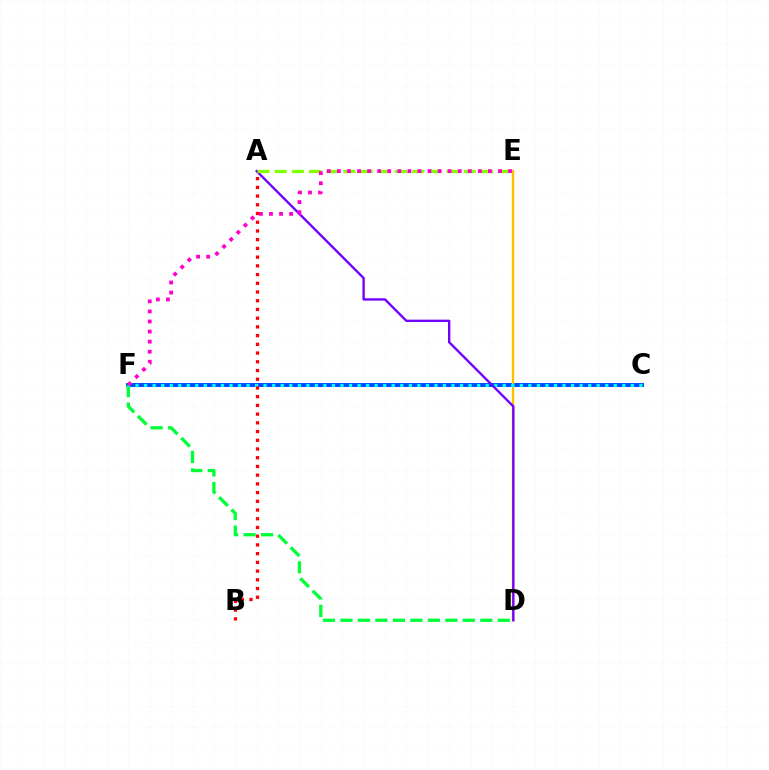{('C', 'F'): [{'color': '#004bff', 'line_style': 'solid', 'thickness': 2.86}, {'color': '#00fff6', 'line_style': 'dotted', 'thickness': 2.32}], ('D', 'E'): [{'color': '#ffbd00', 'line_style': 'solid', 'thickness': 1.69}], ('D', 'F'): [{'color': '#00ff39', 'line_style': 'dashed', 'thickness': 2.38}], ('A', 'D'): [{'color': '#7200ff', 'line_style': 'solid', 'thickness': 1.7}], ('A', 'E'): [{'color': '#84ff00', 'line_style': 'dashed', 'thickness': 2.34}], ('E', 'F'): [{'color': '#ff00cf', 'line_style': 'dotted', 'thickness': 2.74}], ('A', 'B'): [{'color': '#ff0000', 'line_style': 'dotted', 'thickness': 2.37}]}